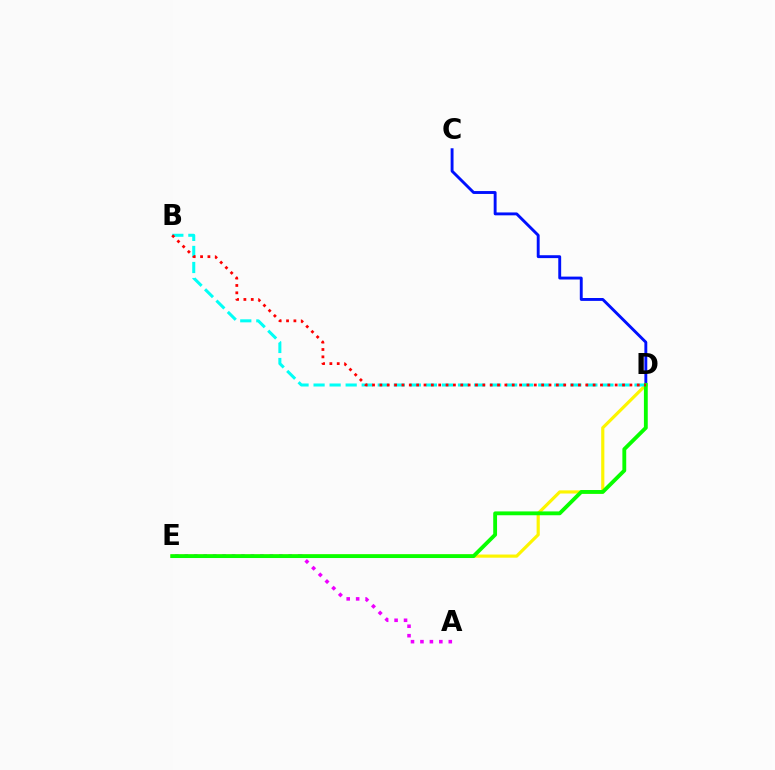{('C', 'D'): [{'color': '#0010ff', 'line_style': 'solid', 'thickness': 2.08}], ('D', 'E'): [{'color': '#fcf500', 'line_style': 'solid', 'thickness': 2.29}, {'color': '#08ff00', 'line_style': 'solid', 'thickness': 2.76}], ('B', 'D'): [{'color': '#00fff6', 'line_style': 'dashed', 'thickness': 2.18}, {'color': '#ff0000', 'line_style': 'dotted', 'thickness': 2.0}], ('A', 'E'): [{'color': '#ee00ff', 'line_style': 'dotted', 'thickness': 2.57}]}